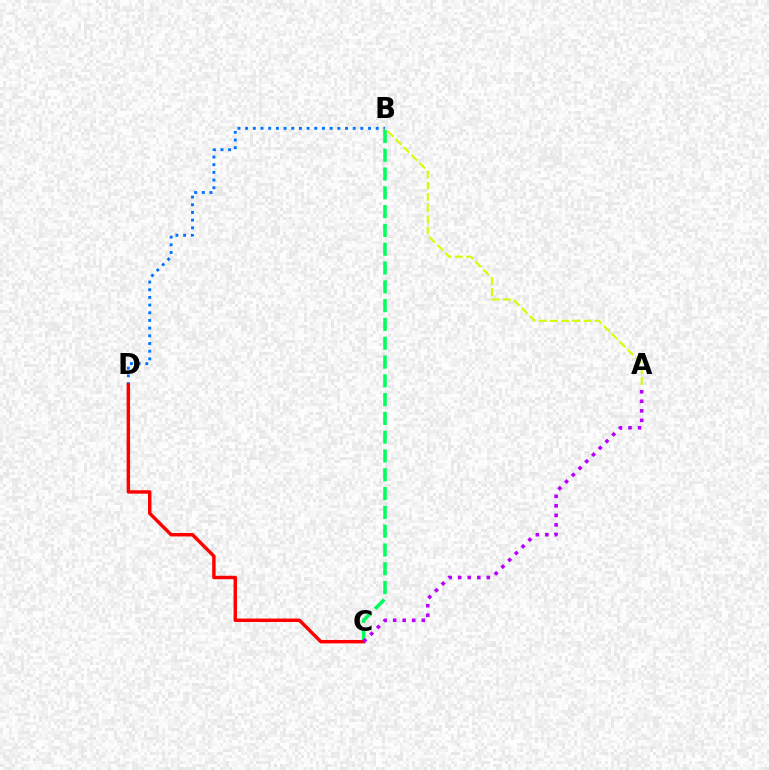{('B', 'D'): [{'color': '#0074ff', 'line_style': 'dotted', 'thickness': 2.09}], ('B', 'C'): [{'color': '#00ff5c', 'line_style': 'dashed', 'thickness': 2.55}], ('C', 'D'): [{'color': '#ff0000', 'line_style': 'solid', 'thickness': 2.47}], ('A', 'B'): [{'color': '#d1ff00', 'line_style': 'dashed', 'thickness': 1.52}], ('A', 'C'): [{'color': '#b900ff', 'line_style': 'dotted', 'thickness': 2.59}]}